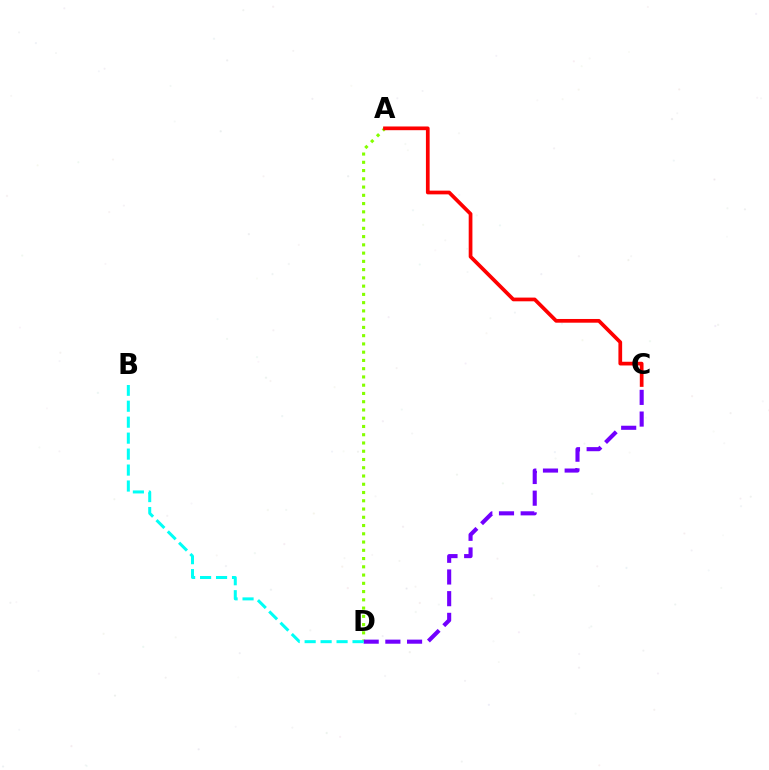{('A', 'D'): [{'color': '#84ff00', 'line_style': 'dotted', 'thickness': 2.24}], ('C', 'D'): [{'color': '#7200ff', 'line_style': 'dashed', 'thickness': 2.95}], ('B', 'D'): [{'color': '#00fff6', 'line_style': 'dashed', 'thickness': 2.17}], ('A', 'C'): [{'color': '#ff0000', 'line_style': 'solid', 'thickness': 2.68}]}